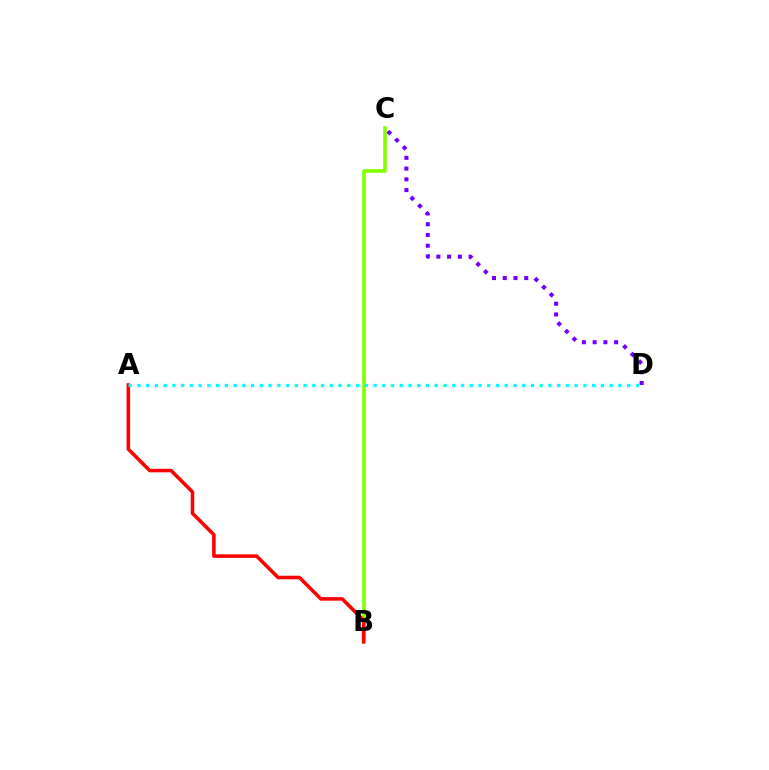{('B', 'C'): [{'color': '#84ff00', 'line_style': 'solid', 'thickness': 2.62}], ('A', 'B'): [{'color': '#ff0000', 'line_style': 'solid', 'thickness': 2.55}], ('C', 'D'): [{'color': '#7200ff', 'line_style': 'dotted', 'thickness': 2.92}], ('A', 'D'): [{'color': '#00fff6', 'line_style': 'dotted', 'thickness': 2.38}]}